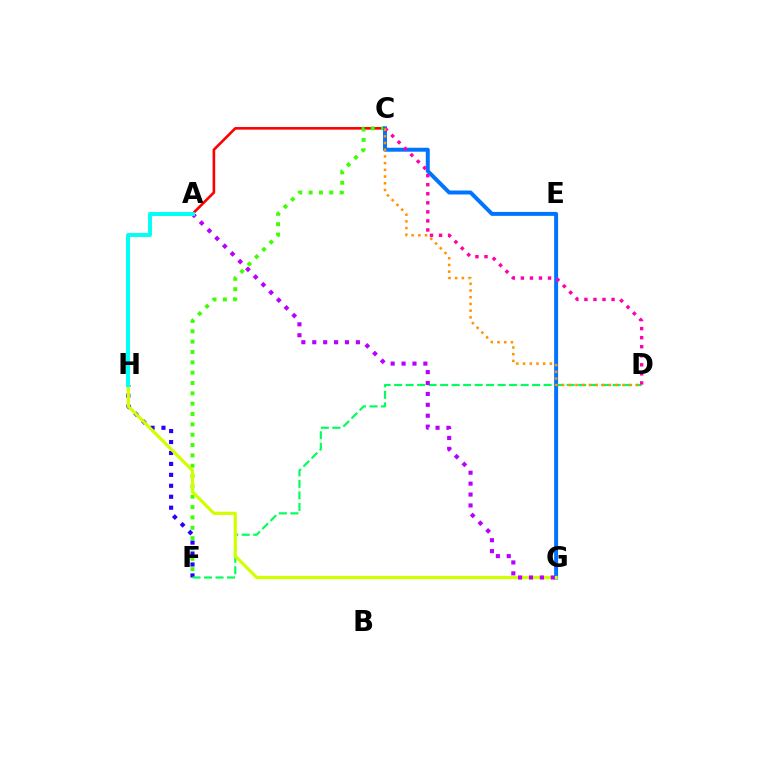{('A', 'C'): [{'color': '#ff0000', 'line_style': 'solid', 'thickness': 1.88}], ('C', 'F'): [{'color': '#3dff00', 'line_style': 'dotted', 'thickness': 2.81}], ('F', 'H'): [{'color': '#2500ff', 'line_style': 'dotted', 'thickness': 2.97}], ('D', 'F'): [{'color': '#00ff5c', 'line_style': 'dashed', 'thickness': 1.56}], ('C', 'G'): [{'color': '#0074ff', 'line_style': 'solid', 'thickness': 2.85}], ('G', 'H'): [{'color': '#d1ff00', 'line_style': 'solid', 'thickness': 2.32}], ('C', 'D'): [{'color': '#ff00ac', 'line_style': 'dotted', 'thickness': 2.46}, {'color': '#ff9400', 'line_style': 'dotted', 'thickness': 1.82}], ('A', 'G'): [{'color': '#b900ff', 'line_style': 'dotted', 'thickness': 2.96}], ('A', 'H'): [{'color': '#00fff6', 'line_style': 'solid', 'thickness': 2.84}]}